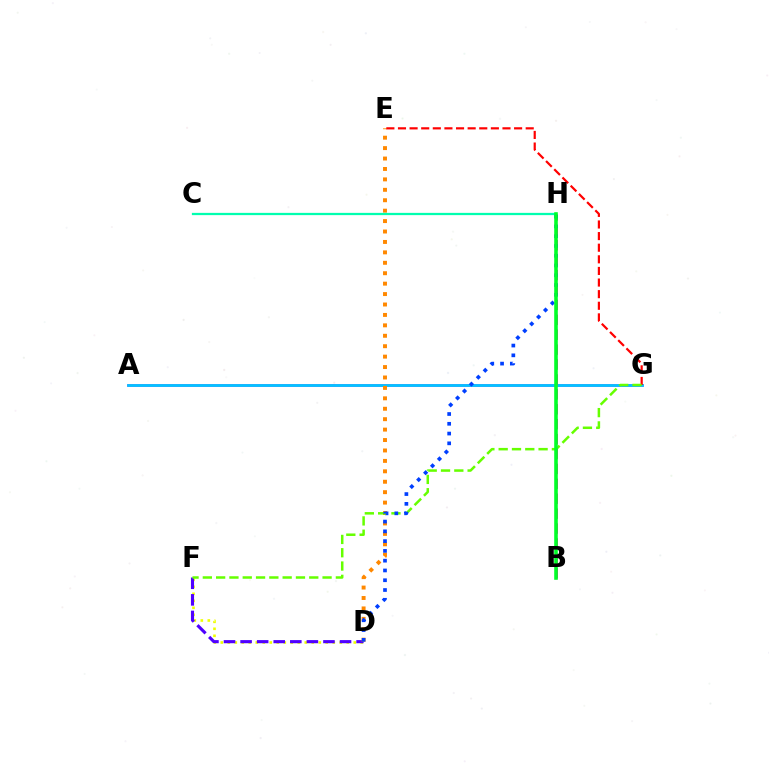{('D', 'F'): [{'color': '#eeff00', 'line_style': 'dotted', 'thickness': 1.9}, {'color': '#4f00ff', 'line_style': 'dashed', 'thickness': 2.25}], ('A', 'G'): [{'color': '#d600ff', 'line_style': 'solid', 'thickness': 1.85}, {'color': '#00c7ff', 'line_style': 'solid', 'thickness': 1.98}], ('D', 'E'): [{'color': '#ff8800', 'line_style': 'dotted', 'thickness': 2.83}], ('C', 'H'): [{'color': '#00ffaf', 'line_style': 'solid', 'thickness': 1.62}], ('E', 'G'): [{'color': '#ff0000', 'line_style': 'dashed', 'thickness': 1.58}], ('F', 'G'): [{'color': '#66ff00', 'line_style': 'dashed', 'thickness': 1.81}], ('B', 'H'): [{'color': '#ff00a0', 'line_style': 'dashed', 'thickness': 2.03}, {'color': '#00ff27', 'line_style': 'solid', 'thickness': 2.58}], ('D', 'H'): [{'color': '#003fff', 'line_style': 'dotted', 'thickness': 2.66}]}